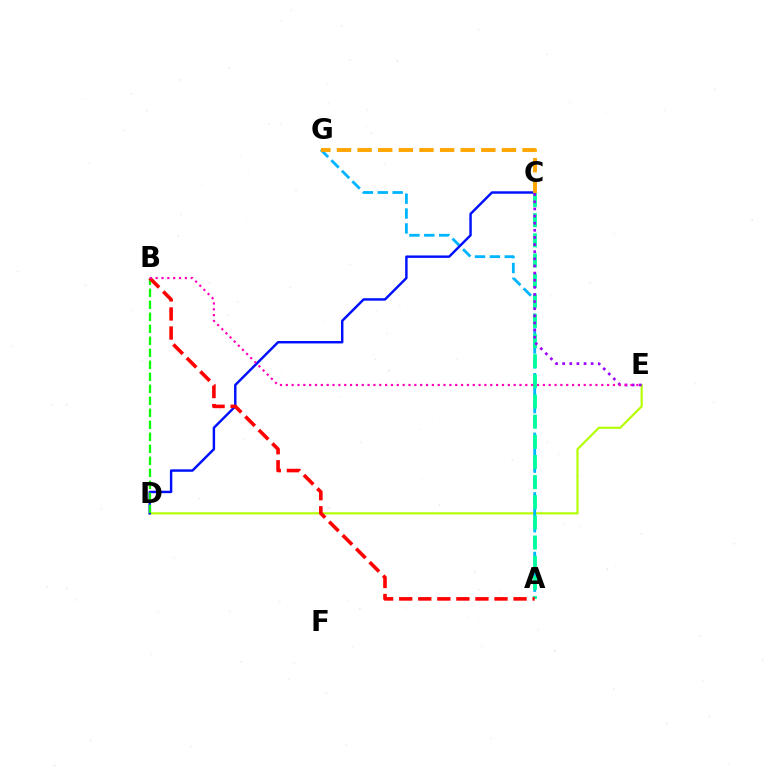{('D', 'E'): [{'color': '#b3ff00', 'line_style': 'solid', 'thickness': 1.56}], ('A', 'G'): [{'color': '#00b5ff', 'line_style': 'dashed', 'thickness': 2.02}], ('A', 'C'): [{'color': '#00ff9d', 'line_style': 'dashed', 'thickness': 2.74}], ('C', 'D'): [{'color': '#0010ff', 'line_style': 'solid', 'thickness': 1.76}], ('B', 'D'): [{'color': '#08ff00', 'line_style': 'dashed', 'thickness': 1.63}], ('A', 'B'): [{'color': '#ff0000', 'line_style': 'dashed', 'thickness': 2.59}], ('C', 'E'): [{'color': '#9b00ff', 'line_style': 'dotted', 'thickness': 1.94}], ('B', 'E'): [{'color': '#ff00bd', 'line_style': 'dotted', 'thickness': 1.59}], ('C', 'G'): [{'color': '#ffa500', 'line_style': 'dashed', 'thickness': 2.8}]}